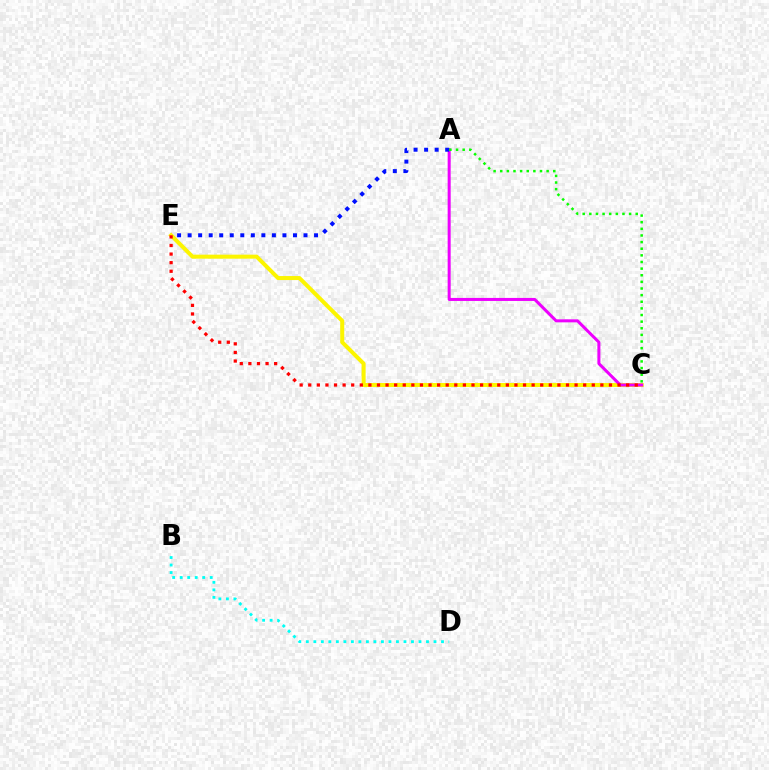{('C', 'E'): [{'color': '#fcf500', 'line_style': 'solid', 'thickness': 2.89}, {'color': '#ff0000', 'line_style': 'dotted', 'thickness': 2.33}], ('A', 'C'): [{'color': '#ee00ff', 'line_style': 'solid', 'thickness': 2.18}, {'color': '#08ff00', 'line_style': 'dotted', 'thickness': 1.8}], ('A', 'E'): [{'color': '#0010ff', 'line_style': 'dotted', 'thickness': 2.86}], ('B', 'D'): [{'color': '#00fff6', 'line_style': 'dotted', 'thickness': 2.04}]}